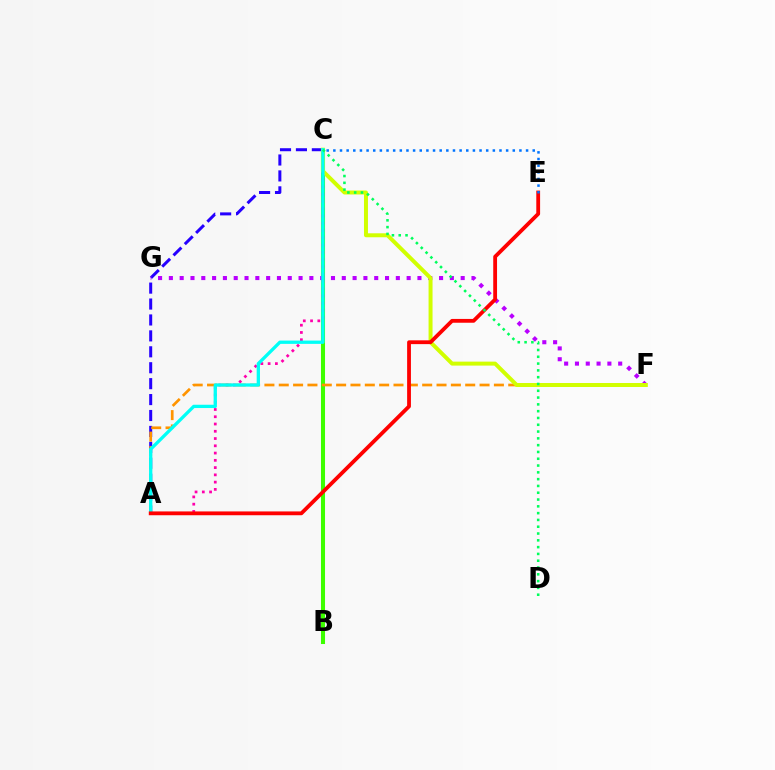{('B', 'C'): [{'color': '#3dff00', 'line_style': 'solid', 'thickness': 2.92}], ('A', 'C'): [{'color': '#ff00ac', 'line_style': 'dotted', 'thickness': 1.97}, {'color': '#2500ff', 'line_style': 'dashed', 'thickness': 2.16}, {'color': '#00fff6', 'line_style': 'solid', 'thickness': 2.37}], ('A', 'F'): [{'color': '#ff9400', 'line_style': 'dashed', 'thickness': 1.95}], ('F', 'G'): [{'color': '#b900ff', 'line_style': 'dotted', 'thickness': 2.94}], ('C', 'F'): [{'color': '#d1ff00', 'line_style': 'solid', 'thickness': 2.86}], ('A', 'E'): [{'color': '#ff0000', 'line_style': 'solid', 'thickness': 2.74}], ('C', 'D'): [{'color': '#00ff5c', 'line_style': 'dotted', 'thickness': 1.85}], ('C', 'E'): [{'color': '#0074ff', 'line_style': 'dotted', 'thickness': 1.81}]}